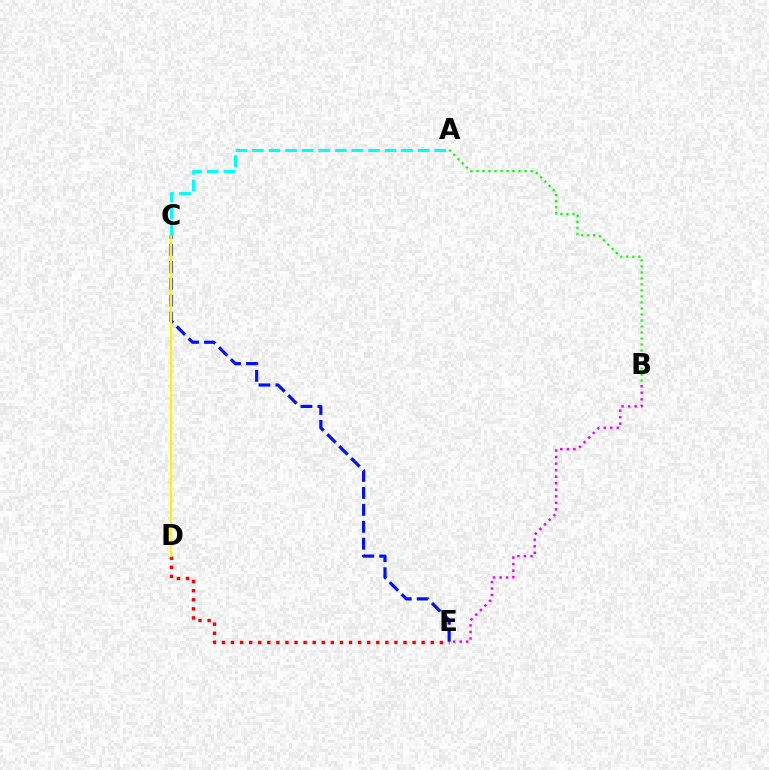{('B', 'E'): [{'color': '#ee00ff', 'line_style': 'dotted', 'thickness': 1.78}], ('D', 'E'): [{'color': '#ff0000', 'line_style': 'dotted', 'thickness': 2.47}], ('C', 'E'): [{'color': '#0010ff', 'line_style': 'dashed', 'thickness': 2.3}], ('C', 'D'): [{'color': '#fcf500', 'line_style': 'solid', 'thickness': 1.62}], ('A', 'B'): [{'color': '#08ff00', 'line_style': 'dotted', 'thickness': 1.63}], ('A', 'C'): [{'color': '#00fff6', 'line_style': 'dashed', 'thickness': 2.25}]}